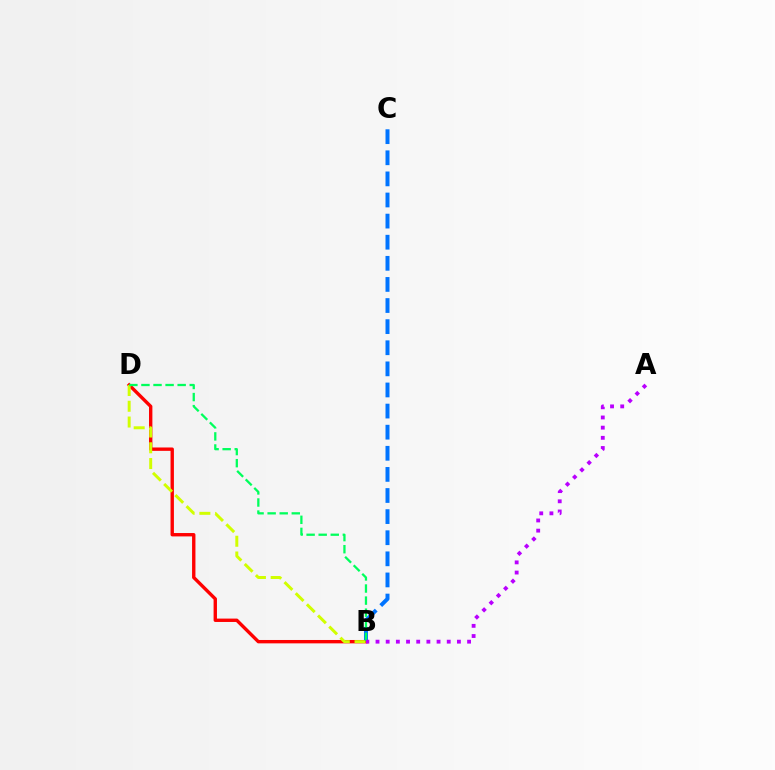{('B', 'C'): [{'color': '#0074ff', 'line_style': 'dashed', 'thickness': 2.87}], ('B', 'D'): [{'color': '#ff0000', 'line_style': 'solid', 'thickness': 2.43}, {'color': '#d1ff00', 'line_style': 'dashed', 'thickness': 2.14}, {'color': '#00ff5c', 'line_style': 'dashed', 'thickness': 1.64}], ('A', 'B'): [{'color': '#b900ff', 'line_style': 'dotted', 'thickness': 2.76}]}